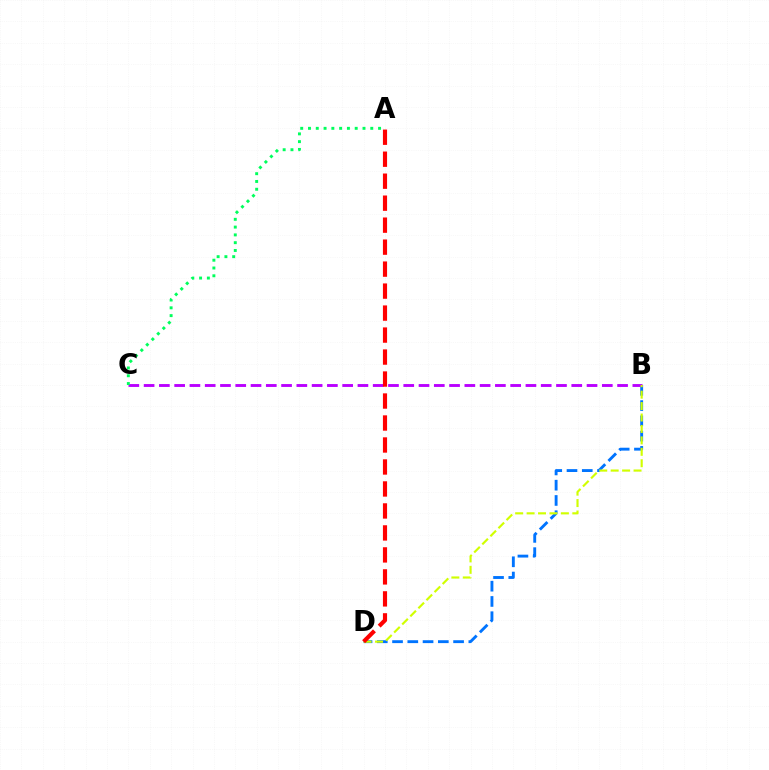{('B', 'D'): [{'color': '#0074ff', 'line_style': 'dashed', 'thickness': 2.07}, {'color': '#d1ff00', 'line_style': 'dashed', 'thickness': 1.55}], ('B', 'C'): [{'color': '#b900ff', 'line_style': 'dashed', 'thickness': 2.07}], ('A', 'C'): [{'color': '#00ff5c', 'line_style': 'dotted', 'thickness': 2.12}], ('A', 'D'): [{'color': '#ff0000', 'line_style': 'dashed', 'thickness': 2.99}]}